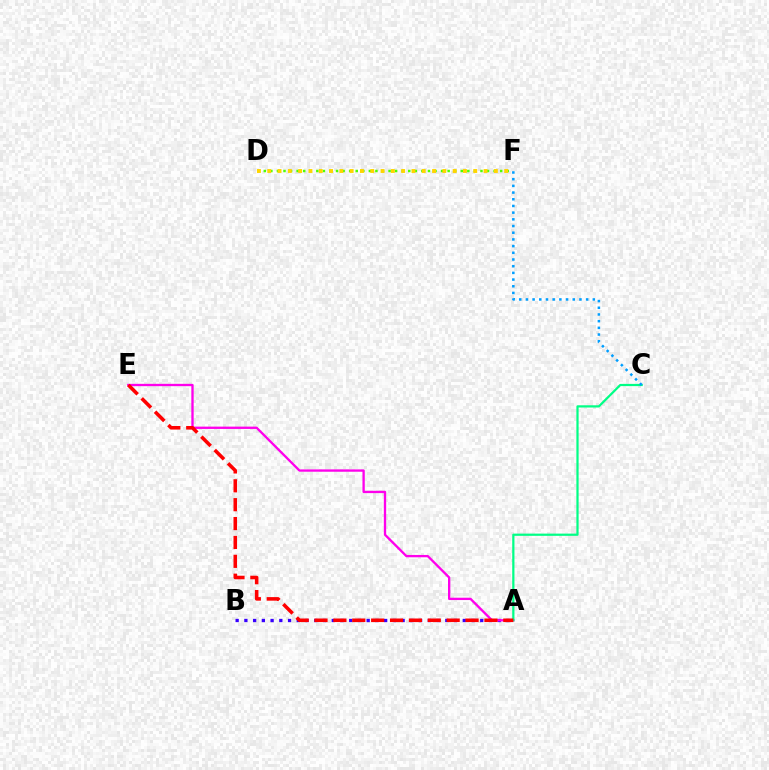{('A', 'B'): [{'color': '#3700ff', 'line_style': 'dotted', 'thickness': 2.37}], ('A', 'E'): [{'color': '#ff00ed', 'line_style': 'solid', 'thickness': 1.68}, {'color': '#ff0000', 'line_style': 'dashed', 'thickness': 2.56}], ('A', 'C'): [{'color': '#00ff86', 'line_style': 'solid', 'thickness': 1.6}], ('D', 'F'): [{'color': '#4fff00', 'line_style': 'dotted', 'thickness': 1.78}, {'color': '#ffd500', 'line_style': 'dotted', 'thickness': 2.8}], ('C', 'F'): [{'color': '#009eff', 'line_style': 'dotted', 'thickness': 1.82}]}